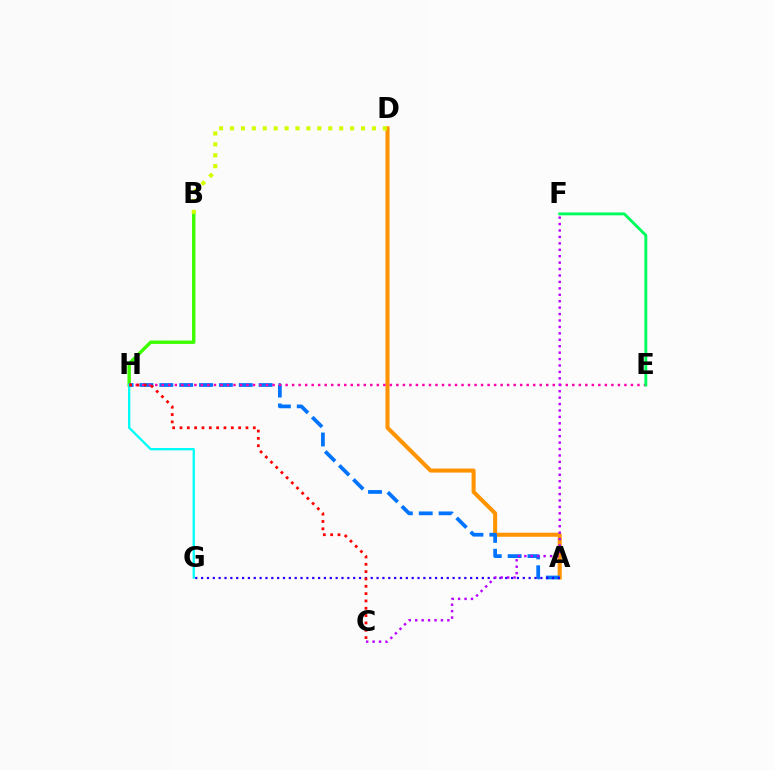{('B', 'H'): [{'color': '#3dff00', 'line_style': 'solid', 'thickness': 2.45}], ('A', 'D'): [{'color': '#ff9400', 'line_style': 'solid', 'thickness': 2.92}], ('B', 'D'): [{'color': '#d1ff00', 'line_style': 'dotted', 'thickness': 2.97}], ('A', 'H'): [{'color': '#0074ff', 'line_style': 'dashed', 'thickness': 2.7}], ('E', 'H'): [{'color': '#ff00ac', 'line_style': 'dotted', 'thickness': 1.77}], ('A', 'G'): [{'color': '#2500ff', 'line_style': 'dotted', 'thickness': 1.59}], ('E', 'F'): [{'color': '#00ff5c', 'line_style': 'solid', 'thickness': 2.08}], ('C', 'F'): [{'color': '#b900ff', 'line_style': 'dotted', 'thickness': 1.75}], ('G', 'H'): [{'color': '#00fff6', 'line_style': 'solid', 'thickness': 1.66}], ('C', 'H'): [{'color': '#ff0000', 'line_style': 'dotted', 'thickness': 1.99}]}